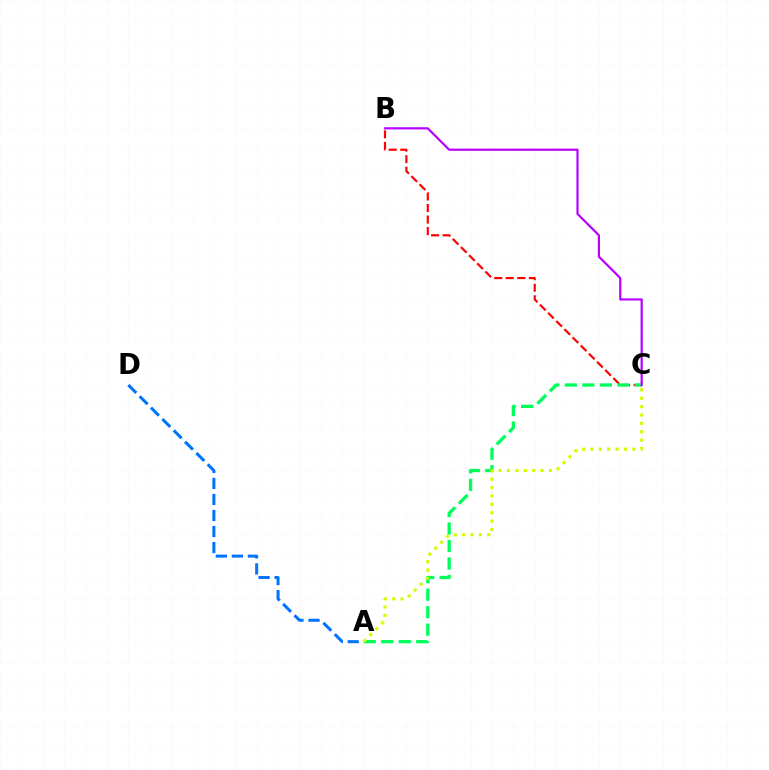{('B', 'C'): [{'color': '#ff0000', 'line_style': 'dashed', 'thickness': 1.57}, {'color': '#b900ff', 'line_style': 'solid', 'thickness': 1.58}], ('A', 'D'): [{'color': '#0074ff', 'line_style': 'dashed', 'thickness': 2.18}], ('A', 'C'): [{'color': '#00ff5c', 'line_style': 'dashed', 'thickness': 2.38}, {'color': '#d1ff00', 'line_style': 'dotted', 'thickness': 2.28}]}